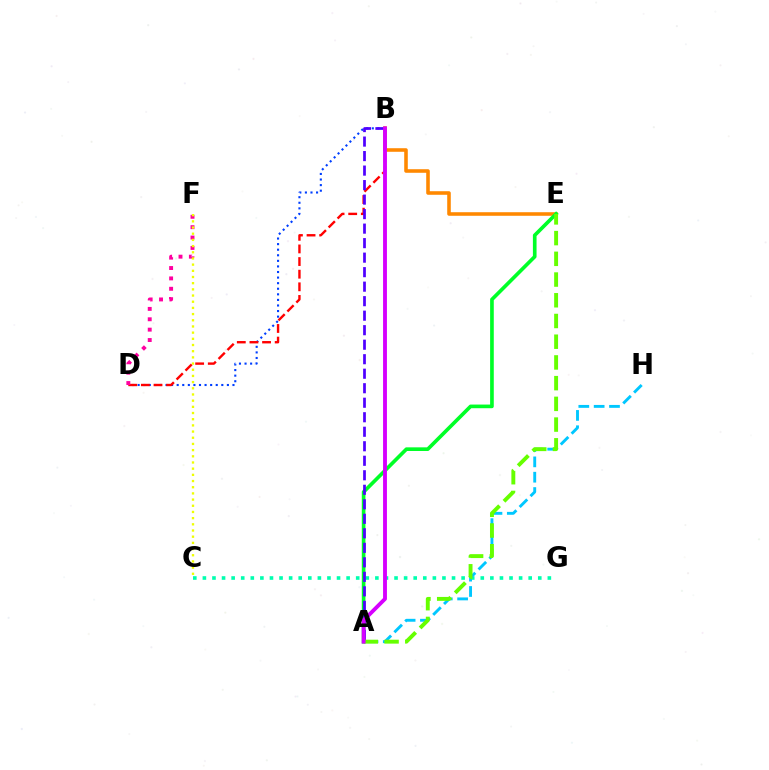{('C', 'G'): [{'color': '#00ffaf', 'line_style': 'dotted', 'thickness': 2.6}], ('B', 'E'): [{'color': '#ff8800', 'line_style': 'solid', 'thickness': 2.57}], ('B', 'D'): [{'color': '#003fff', 'line_style': 'dotted', 'thickness': 1.52}, {'color': '#ff0000', 'line_style': 'dashed', 'thickness': 1.72}], ('A', 'E'): [{'color': '#00ff27', 'line_style': 'solid', 'thickness': 2.63}, {'color': '#66ff00', 'line_style': 'dashed', 'thickness': 2.81}], ('D', 'F'): [{'color': '#ff00a0', 'line_style': 'dotted', 'thickness': 2.82}], ('A', 'B'): [{'color': '#4f00ff', 'line_style': 'dashed', 'thickness': 1.97}, {'color': '#d600ff', 'line_style': 'solid', 'thickness': 2.79}], ('A', 'H'): [{'color': '#00c7ff', 'line_style': 'dashed', 'thickness': 2.08}], ('C', 'F'): [{'color': '#eeff00', 'line_style': 'dotted', 'thickness': 1.68}]}